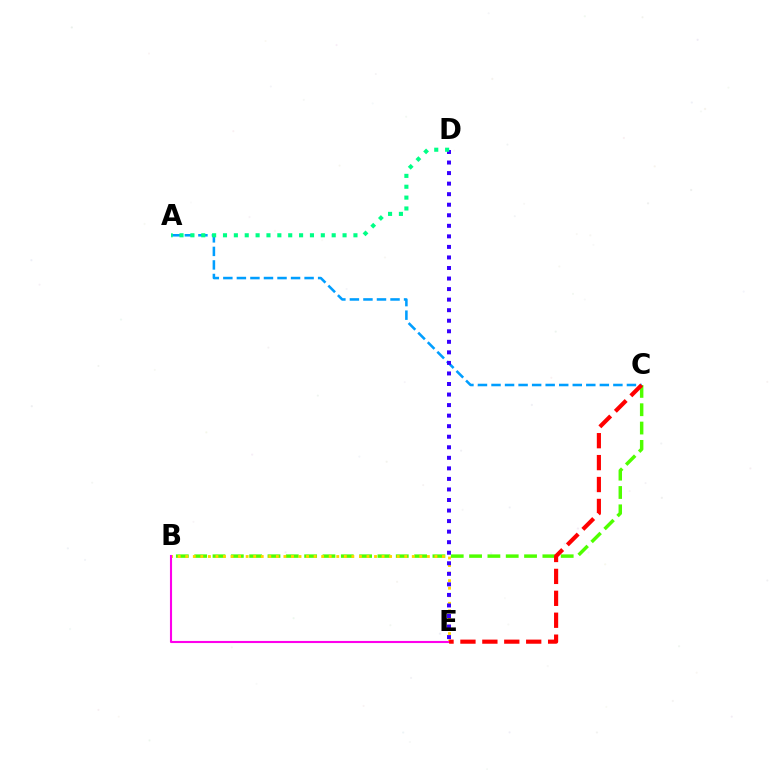{('B', 'C'): [{'color': '#4fff00', 'line_style': 'dashed', 'thickness': 2.49}], ('B', 'E'): [{'color': '#ffd500', 'line_style': 'dotted', 'thickness': 2.05}, {'color': '#ff00ed', 'line_style': 'solid', 'thickness': 1.52}], ('A', 'C'): [{'color': '#009eff', 'line_style': 'dashed', 'thickness': 1.84}], ('D', 'E'): [{'color': '#3700ff', 'line_style': 'dotted', 'thickness': 2.87}], ('A', 'D'): [{'color': '#00ff86', 'line_style': 'dotted', 'thickness': 2.95}], ('C', 'E'): [{'color': '#ff0000', 'line_style': 'dashed', 'thickness': 2.98}]}